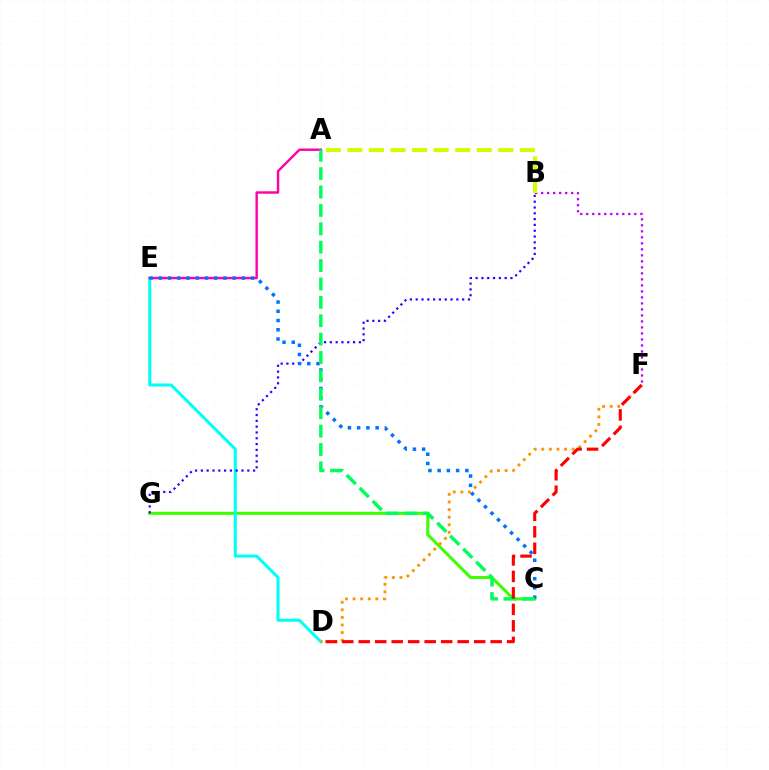{('C', 'G'): [{'color': '#3dff00', 'line_style': 'solid', 'thickness': 2.2}], ('D', 'E'): [{'color': '#00fff6', 'line_style': 'solid', 'thickness': 2.17}], ('B', 'G'): [{'color': '#2500ff', 'line_style': 'dotted', 'thickness': 1.58}], ('B', 'F'): [{'color': '#b900ff', 'line_style': 'dotted', 'thickness': 1.63}], ('A', 'E'): [{'color': '#ff00ac', 'line_style': 'solid', 'thickness': 1.75}], ('A', 'B'): [{'color': '#d1ff00', 'line_style': 'dashed', 'thickness': 2.93}], ('C', 'E'): [{'color': '#0074ff', 'line_style': 'dotted', 'thickness': 2.51}], ('A', 'C'): [{'color': '#00ff5c', 'line_style': 'dashed', 'thickness': 2.5}], ('D', 'F'): [{'color': '#ff9400', 'line_style': 'dotted', 'thickness': 2.06}, {'color': '#ff0000', 'line_style': 'dashed', 'thickness': 2.24}]}